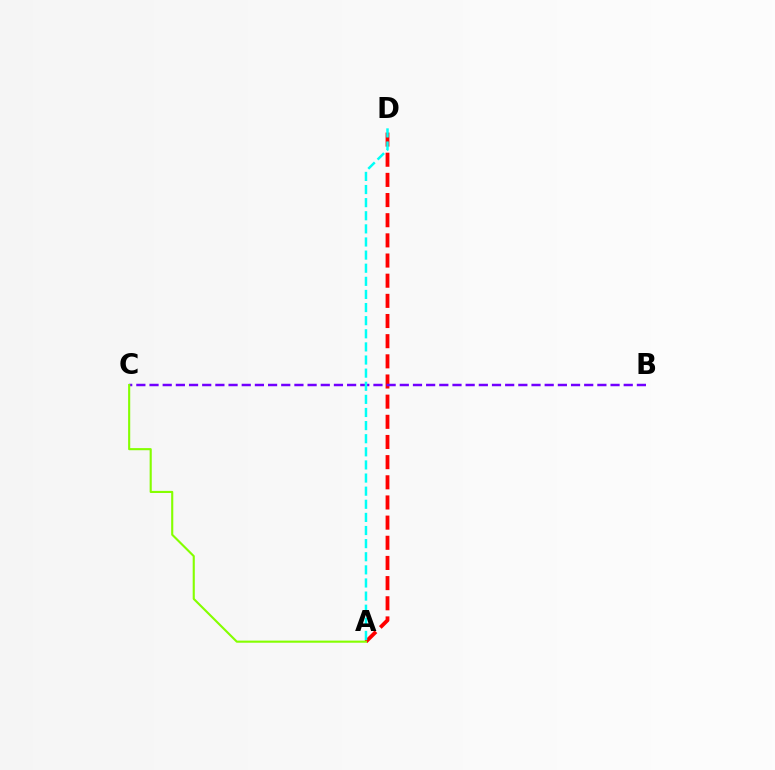{('A', 'D'): [{'color': '#ff0000', 'line_style': 'dashed', 'thickness': 2.74}, {'color': '#00fff6', 'line_style': 'dashed', 'thickness': 1.78}], ('B', 'C'): [{'color': '#7200ff', 'line_style': 'dashed', 'thickness': 1.79}], ('A', 'C'): [{'color': '#84ff00', 'line_style': 'solid', 'thickness': 1.52}]}